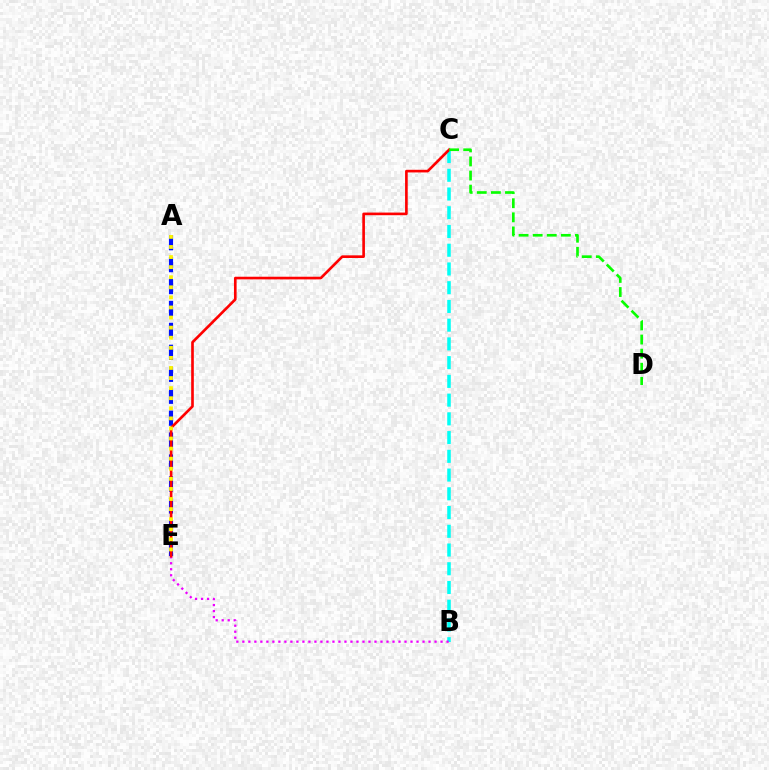{('A', 'E'): [{'color': '#0010ff', 'line_style': 'dashed', 'thickness': 2.98}, {'color': '#fcf500', 'line_style': 'dotted', 'thickness': 2.74}], ('B', 'C'): [{'color': '#00fff6', 'line_style': 'dashed', 'thickness': 2.55}], ('B', 'E'): [{'color': '#ee00ff', 'line_style': 'dotted', 'thickness': 1.63}], ('C', 'E'): [{'color': '#ff0000', 'line_style': 'solid', 'thickness': 1.9}], ('C', 'D'): [{'color': '#08ff00', 'line_style': 'dashed', 'thickness': 1.91}]}